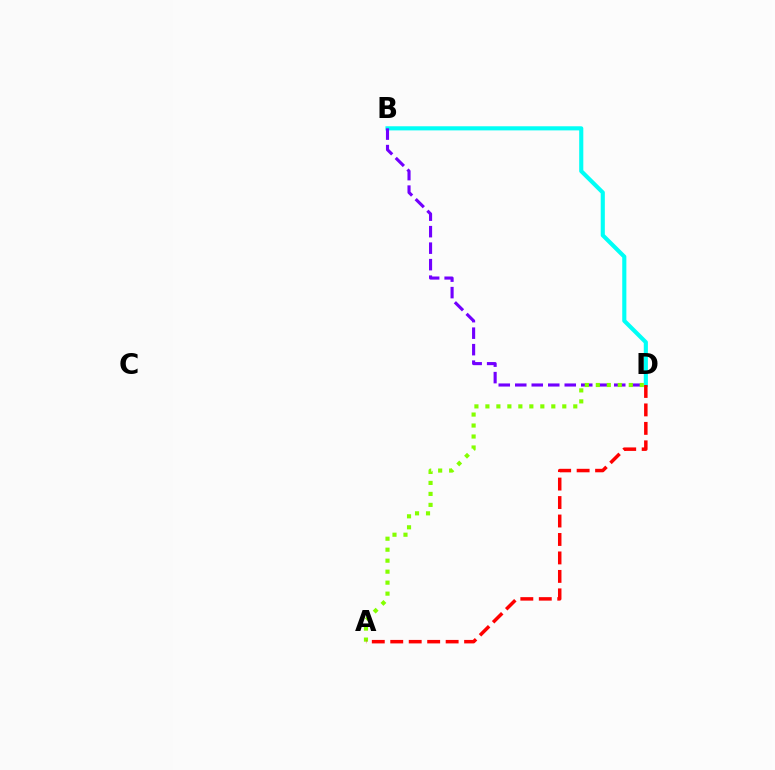{('B', 'D'): [{'color': '#00fff6', 'line_style': 'solid', 'thickness': 2.96}, {'color': '#7200ff', 'line_style': 'dashed', 'thickness': 2.24}], ('A', 'D'): [{'color': '#84ff00', 'line_style': 'dotted', 'thickness': 2.98}, {'color': '#ff0000', 'line_style': 'dashed', 'thickness': 2.51}]}